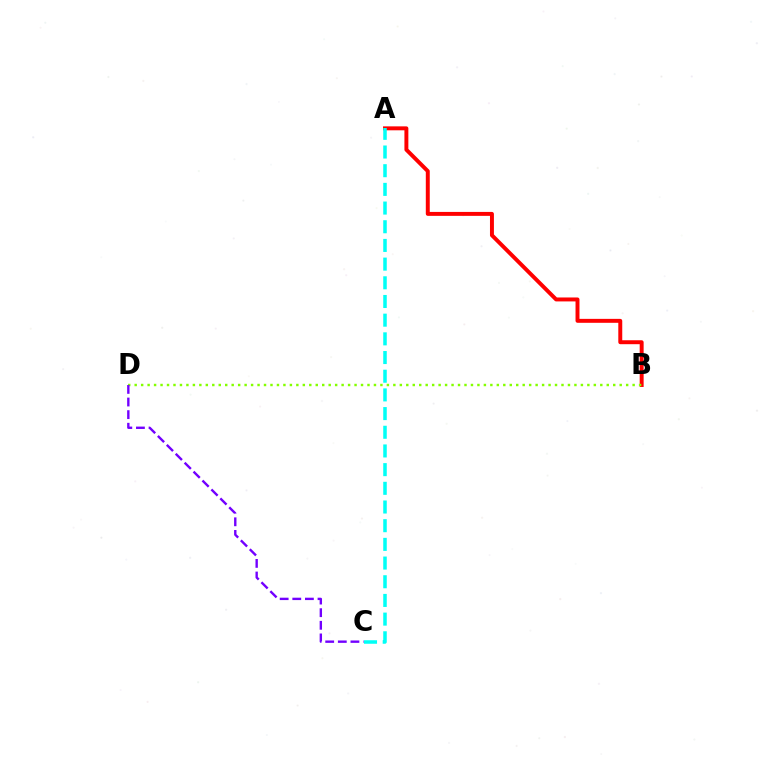{('A', 'B'): [{'color': '#ff0000', 'line_style': 'solid', 'thickness': 2.84}], ('B', 'D'): [{'color': '#84ff00', 'line_style': 'dotted', 'thickness': 1.76}], ('A', 'C'): [{'color': '#00fff6', 'line_style': 'dashed', 'thickness': 2.54}], ('C', 'D'): [{'color': '#7200ff', 'line_style': 'dashed', 'thickness': 1.71}]}